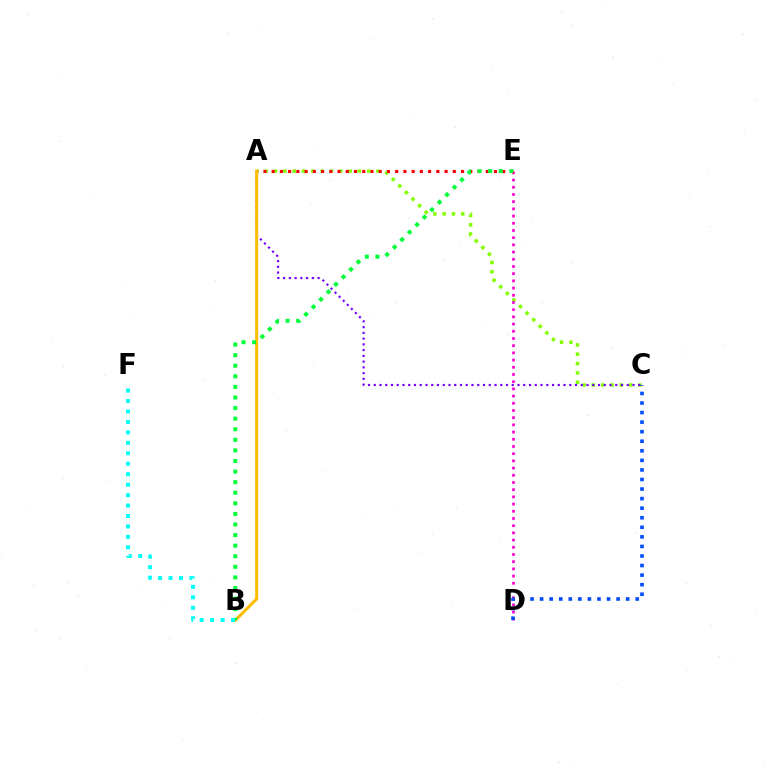{('A', 'C'): [{'color': '#84ff00', 'line_style': 'dotted', 'thickness': 2.53}, {'color': '#7200ff', 'line_style': 'dotted', 'thickness': 1.56}], ('D', 'E'): [{'color': '#ff00cf', 'line_style': 'dotted', 'thickness': 1.96}], ('A', 'E'): [{'color': '#ff0000', 'line_style': 'dotted', 'thickness': 2.24}], ('A', 'B'): [{'color': '#ffbd00', 'line_style': 'solid', 'thickness': 2.2}], ('C', 'D'): [{'color': '#004bff', 'line_style': 'dotted', 'thickness': 2.6}], ('B', 'E'): [{'color': '#00ff39', 'line_style': 'dotted', 'thickness': 2.88}], ('B', 'F'): [{'color': '#00fff6', 'line_style': 'dotted', 'thickness': 2.84}]}